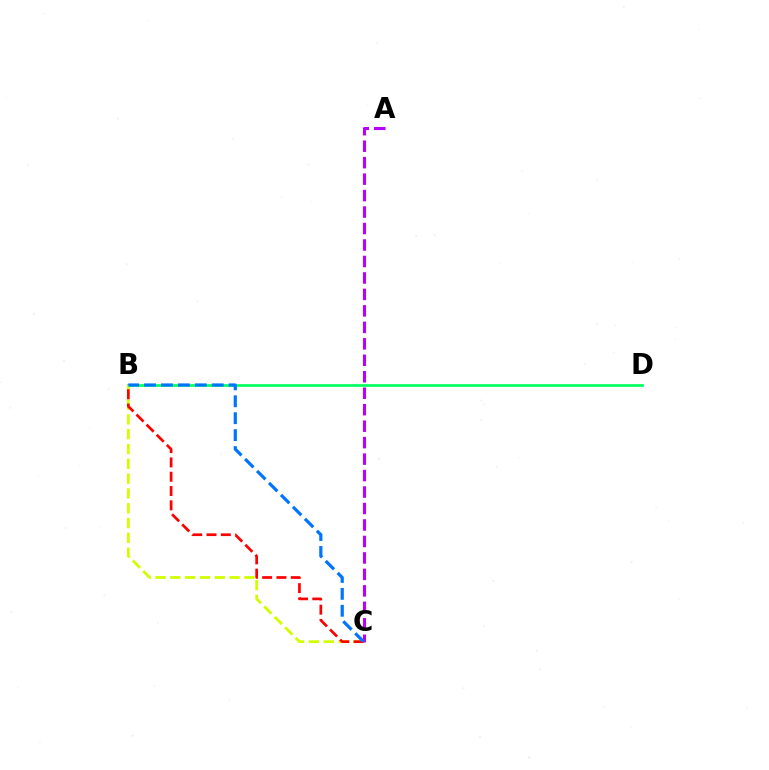{('B', 'D'): [{'color': '#00ff5c', 'line_style': 'solid', 'thickness': 1.94}], ('B', 'C'): [{'color': '#d1ff00', 'line_style': 'dashed', 'thickness': 2.01}, {'color': '#ff0000', 'line_style': 'dashed', 'thickness': 1.94}, {'color': '#0074ff', 'line_style': 'dashed', 'thickness': 2.3}], ('A', 'C'): [{'color': '#b900ff', 'line_style': 'dashed', 'thickness': 2.24}]}